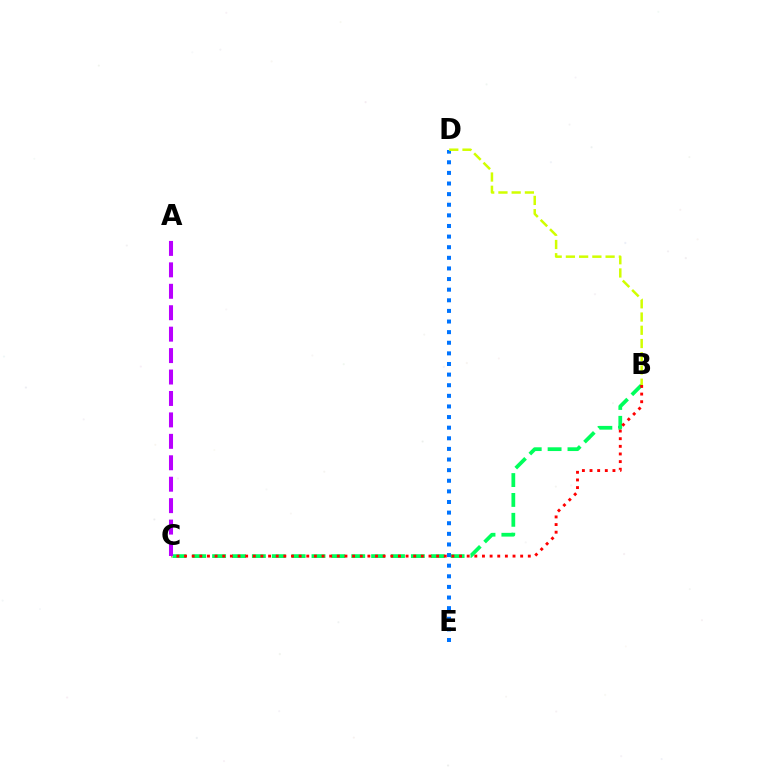{('B', 'C'): [{'color': '#00ff5c', 'line_style': 'dashed', 'thickness': 2.7}, {'color': '#ff0000', 'line_style': 'dotted', 'thickness': 2.08}], ('A', 'C'): [{'color': '#b900ff', 'line_style': 'dashed', 'thickness': 2.91}], ('D', 'E'): [{'color': '#0074ff', 'line_style': 'dotted', 'thickness': 2.88}], ('B', 'D'): [{'color': '#d1ff00', 'line_style': 'dashed', 'thickness': 1.8}]}